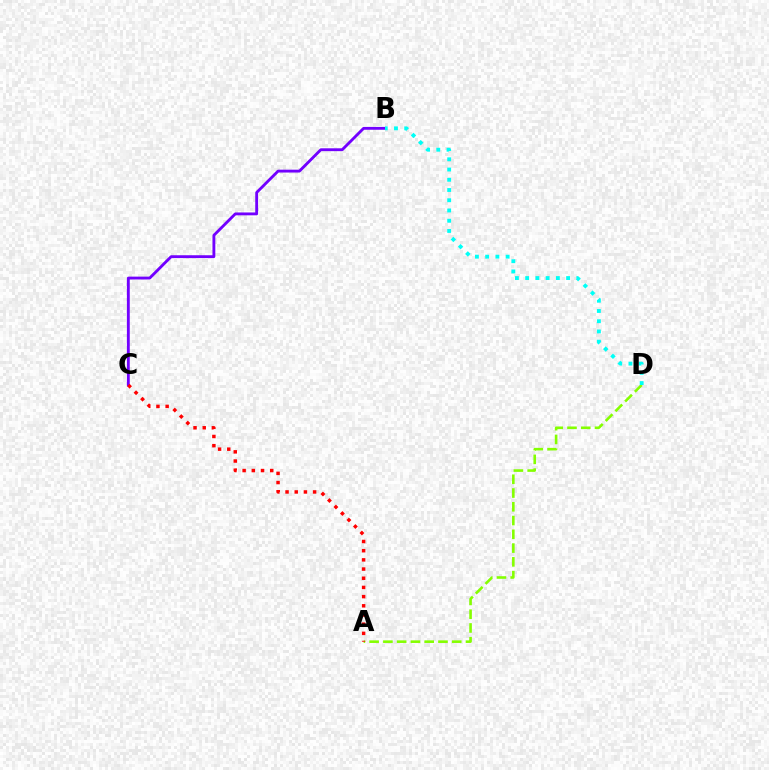{('A', 'D'): [{'color': '#84ff00', 'line_style': 'dashed', 'thickness': 1.87}], ('B', 'C'): [{'color': '#7200ff', 'line_style': 'solid', 'thickness': 2.06}], ('A', 'C'): [{'color': '#ff0000', 'line_style': 'dotted', 'thickness': 2.5}], ('B', 'D'): [{'color': '#00fff6', 'line_style': 'dotted', 'thickness': 2.78}]}